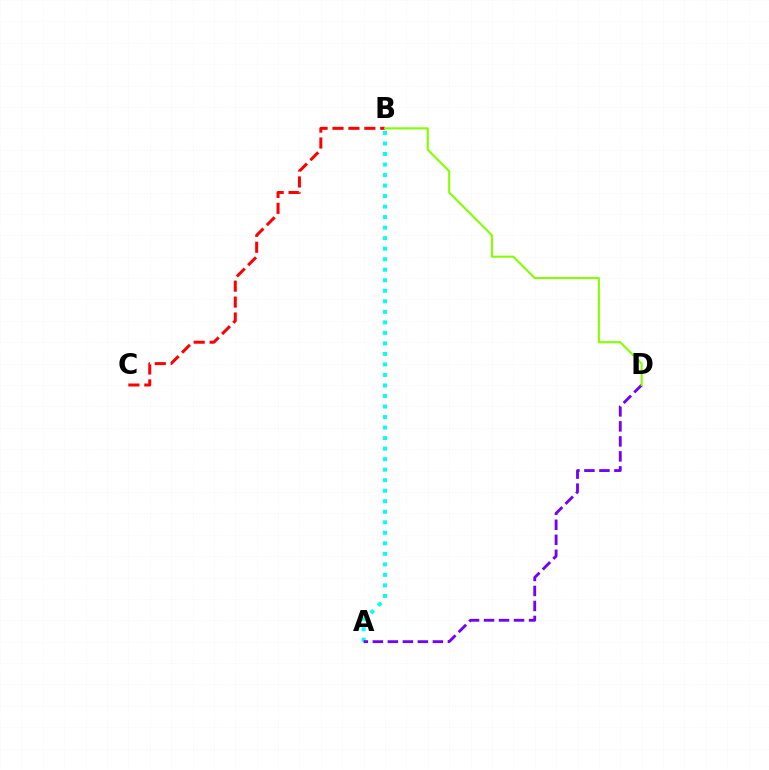{('A', 'B'): [{'color': '#00fff6', 'line_style': 'dotted', 'thickness': 2.86}], ('B', 'C'): [{'color': '#ff0000', 'line_style': 'dashed', 'thickness': 2.16}], ('A', 'D'): [{'color': '#7200ff', 'line_style': 'dashed', 'thickness': 2.04}], ('B', 'D'): [{'color': '#84ff00', 'line_style': 'solid', 'thickness': 1.5}]}